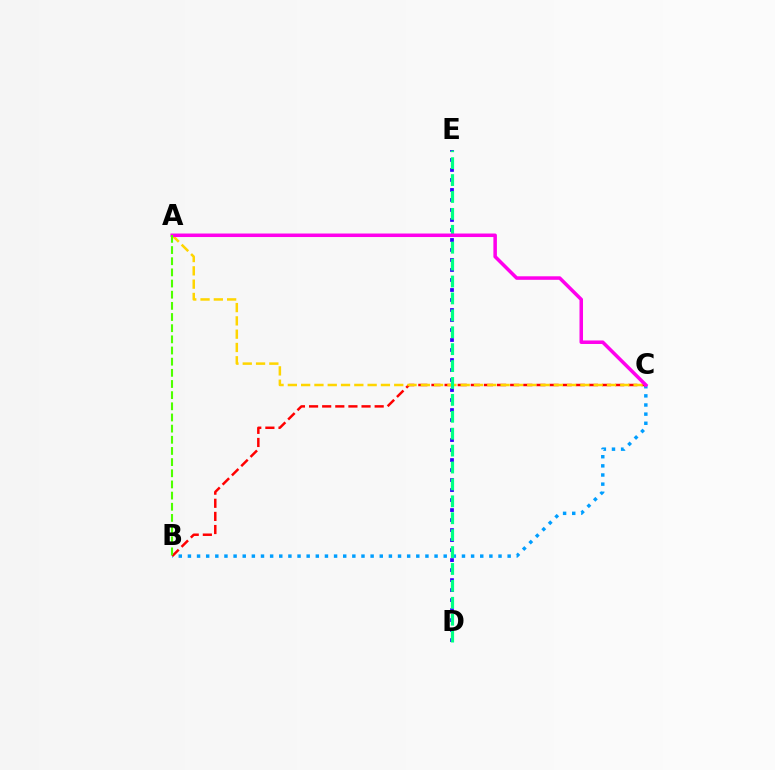{('D', 'E'): [{'color': '#3700ff', 'line_style': 'dotted', 'thickness': 2.72}, {'color': '#00ff86', 'line_style': 'dashed', 'thickness': 2.3}], ('B', 'C'): [{'color': '#009eff', 'line_style': 'dotted', 'thickness': 2.48}, {'color': '#ff0000', 'line_style': 'dashed', 'thickness': 1.78}], ('A', 'C'): [{'color': '#ffd500', 'line_style': 'dashed', 'thickness': 1.81}, {'color': '#ff00ed', 'line_style': 'solid', 'thickness': 2.53}], ('A', 'B'): [{'color': '#4fff00', 'line_style': 'dashed', 'thickness': 1.52}]}